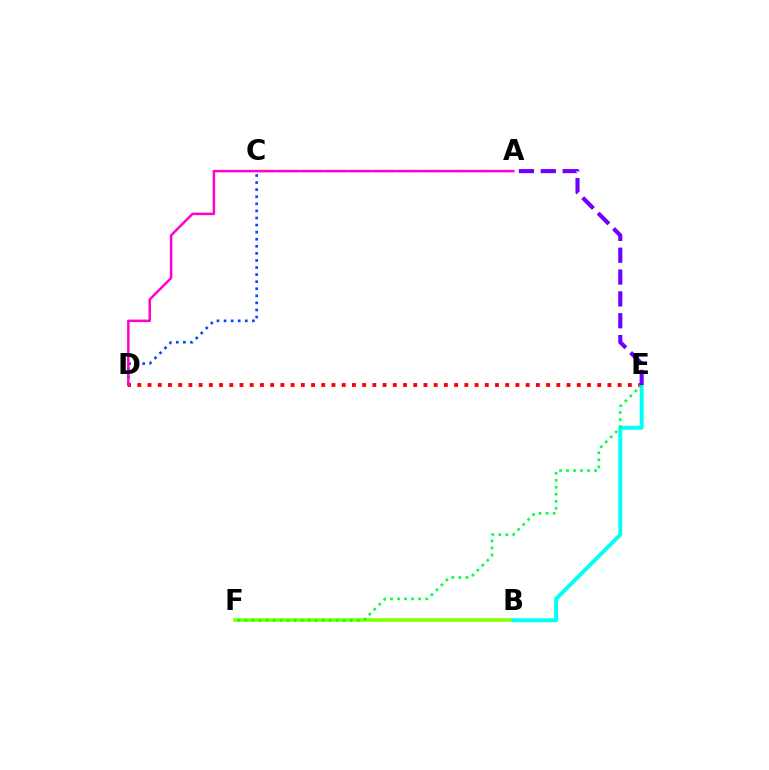{('C', 'D'): [{'color': '#004bff', 'line_style': 'dotted', 'thickness': 1.92}], ('D', 'E'): [{'color': '#ff0000', 'line_style': 'dotted', 'thickness': 2.78}], ('B', 'F'): [{'color': '#84ff00', 'line_style': 'solid', 'thickness': 2.57}], ('B', 'E'): [{'color': '#00fff6', 'line_style': 'solid', 'thickness': 2.82}], ('E', 'F'): [{'color': '#00ff39', 'line_style': 'dotted', 'thickness': 1.91}], ('A', 'C'): [{'color': '#ffbd00', 'line_style': 'dashed', 'thickness': 1.62}], ('A', 'D'): [{'color': '#ff00cf', 'line_style': 'solid', 'thickness': 1.79}], ('A', 'E'): [{'color': '#7200ff', 'line_style': 'dashed', 'thickness': 2.97}]}